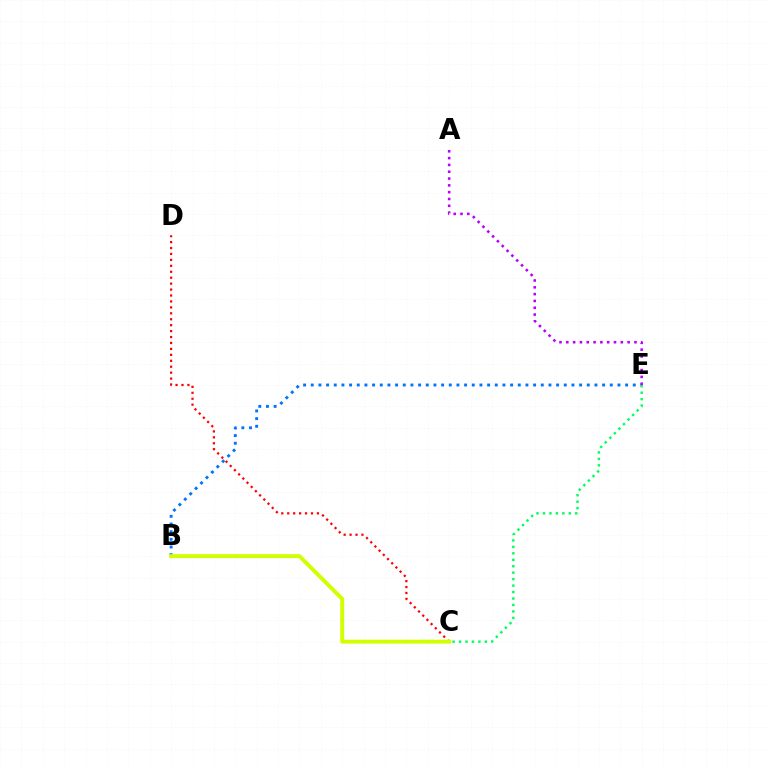{('B', 'E'): [{'color': '#0074ff', 'line_style': 'dotted', 'thickness': 2.08}], ('C', 'D'): [{'color': '#ff0000', 'line_style': 'dotted', 'thickness': 1.61}], ('C', 'E'): [{'color': '#00ff5c', 'line_style': 'dotted', 'thickness': 1.75}], ('A', 'E'): [{'color': '#b900ff', 'line_style': 'dotted', 'thickness': 1.85}], ('B', 'C'): [{'color': '#d1ff00', 'line_style': 'solid', 'thickness': 2.82}]}